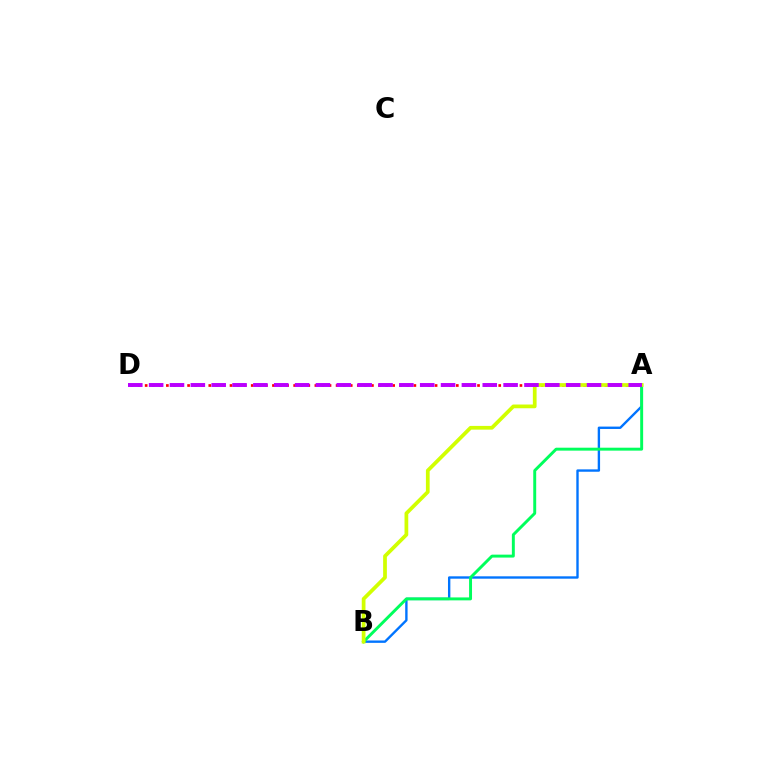{('A', 'D'): [{'color': '#ff0000', 'line_style': 'dotted', 'thickness': 1.92}, {'color': '#b900ff', 'line_style': 'dashed', 'thickness': 2.83}], ('A', 'B'): [{'color': '#0074ff', 'line_style': 'solid', 'thickness': 1.71}, {'color': '#00ff5c', 'line_style': 'solid', 'thickness': 2.12}, {'color': '#d1ff00', 'line_style': 'solid', 'thickness': 2.69}]}